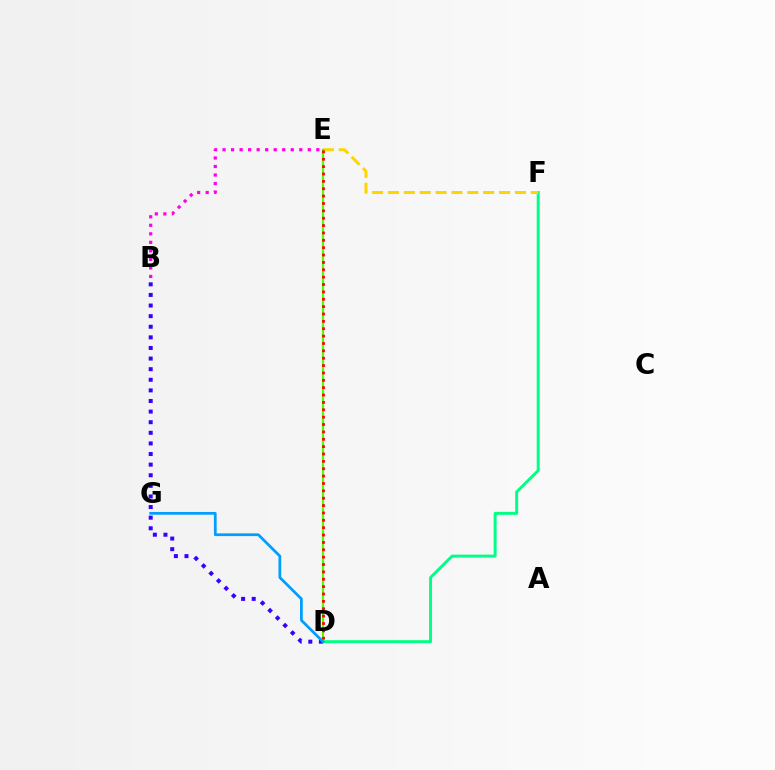{('D', 'F'): [{'color': '#00ff86', 'line_style': 'solid', 'thickness': 2.13}], ('B', 'D'): [{'color': '#3700ff', 'line_style': 'dotted', 'thickness': 2.88}], ('E', 'F'): [{'color': '#ffd500', 'line_style': 'dashed', 'thickness': 2.16}], ('D', 'E'): [{'color': '#4fff00', 'line_style': 'solid', 'thickness': 1.58}, {'color': '#ff0000', 'line_style': 'dotted', 'thickness': 2.0}], ('B', 'E'): [{'color': '#ff00ed', 'line_style': 'dotted', 'thickness': 2.32}], ('D', 'G'): [{'color': '#009eff', 'line_style': 'solid', 'thickness': 1.97}]}